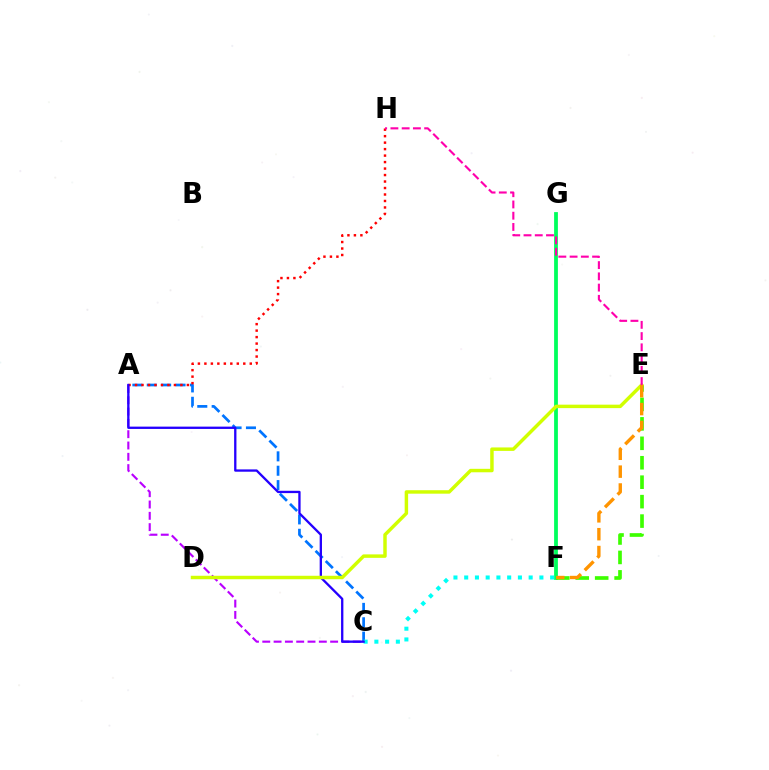{('A', 'C'): [{'color': '#b900ff', 'line_style': 'dashed', 'thickness': 1.54}, {'color': '#0074ff', 'line_style': 'dashed', 'thickness': 1.95}, {'color': '#2500ff', 'line_style': 'solid', 'thickness': 1.67}], ('F', 'G'): [{'color': '#00ff5c', 'line_style': 'solid', 'thickness': 2.72}], ('A', 'H'): [{'color': '#ff0000', 'line_style': 'dotted', 'thickness': 1.76}], ('E', 'F'): [{'color': '#3dff00', 'line_style': 'dashed', 'thickness': 2.64}, {'color': '#ff9400', 'line_style': 'dashed', 'thickness': 2.43}], ('C', 'F'): [{'color': '#00fff6', 'line_style': 'dotted', 'thickness': 2.92}], ('D', 'E'): [{'color': '#d1ff00', 'line_style': 'solid', 'thickness': 2.49}], ('E', 'H'): [{'color': '#ff00ac', 'line_style': 'dashed', 'thickness': 1.53}]}